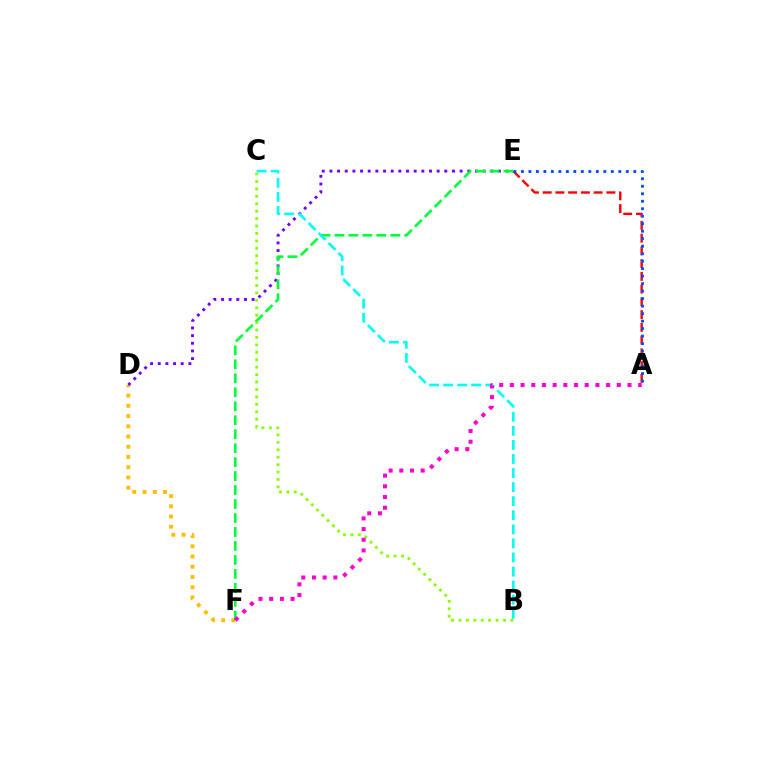{('D', 'F'): [{'color': '#ffbd00', 'line_style': 'dotted', 'thickness': 2.78}], ('A', 'E'): [{'color': '#ff0000', 'line_style': 'dashed', 'thickness': 1.73}, {'color': '#004bff', 'line_style': 'dotted', 'thickness': 2.04}], ('D', 'E'): [{'color': '#7200ff', 'line_style': 'dotted', 'thickness': 2.08}], ('E', 'F'): [{'color': '#00ff39', 'line_style': 'dashed', 'thickness': 1.9}], ('B', 'C'): [{'color': '#84ff00', 'line_style': 'dotted', 'thickness': 2.02}, {'color': '#00fff6', 'line_style': 'dashed', 'thickness': 1.91}], ('A', 'F'): [{'color': '#ff00cf', 'line_style': 'dotted', 'thickness': 2.9}]}